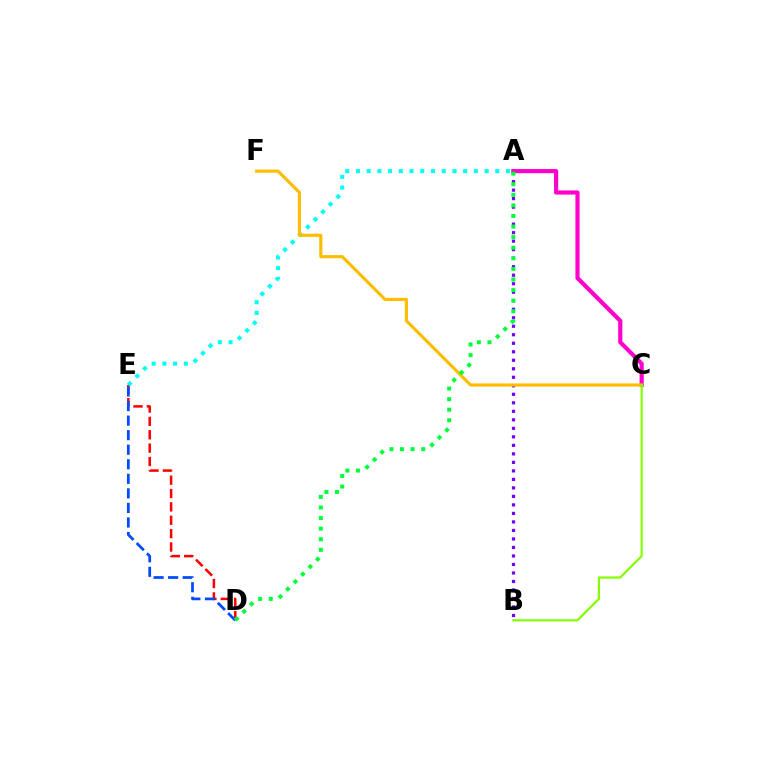{('A', 'B'): [{'color': '#7200ff', 'line_style': 'dotted', 'thickness': 2.31}], ('D', 'E'): [{'color': '#ff0000', 'line_style': 'dashed', 'thickness': 1.82}, {'color': '#004bff', 'line_style': 'dashed', 'thickness': 1.98}], ('A', 'E'): [{'color': '#00fff6', 'line_style': 'dotted', 'thickness': 2.91}], ('A', 'C'): [{'color': '#ff00cf', 'line_style': 'solid', 'thickness': 2.99}], ('C', 'F'): [{'color': '#ffbd00', 'line_style': 'solid', 'thickness': 2.27}], ('A', 'D'): [{'color': '#00ff39', 'line_style': 'dotted', 'thickness': 2.88}], ('B', 'C'): [{'color': '#84ff00', 'line_style': 'solid', 'thickness': 1.59}]}